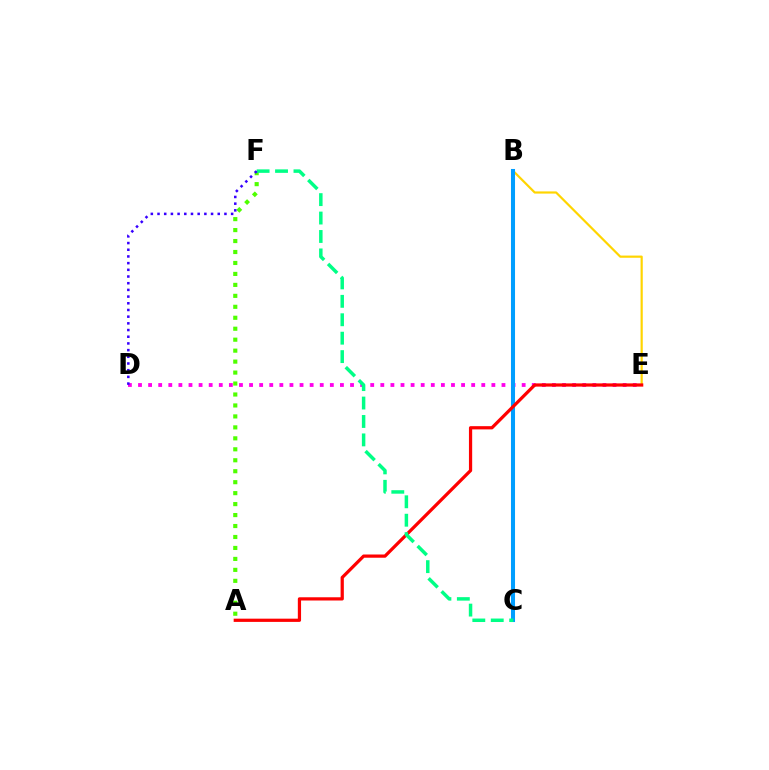{('B', 'E'): [{'color': '#ffd500', 'line_style': 'solid', 'thickness': 1.58}], ('D', 'E'): [{'color': '#ff00ed', 'line_style': 'dotted', 'thickness': 2.74}], ('B', 'C'): [{'color': '#009eff', 'line_style': 'solid', 'thickness': 2.92}], ('A', 'E'): [{'color': '#ff0000', 'line_style': 'solid', 'thickness': 2.33}], ('A', 'F'): [{'color': '#4fff00', 'line_style': 'dotted', 'thickness': 2.98}], ('C', 'F'): [{'color': '#00ff86', 'line_style': 'dashed', 'thickness': 2.5}], ('D', 'F'): [{'color': '#3700ff', 'line_style': 'dotted', 'thickness': 1.82}]}